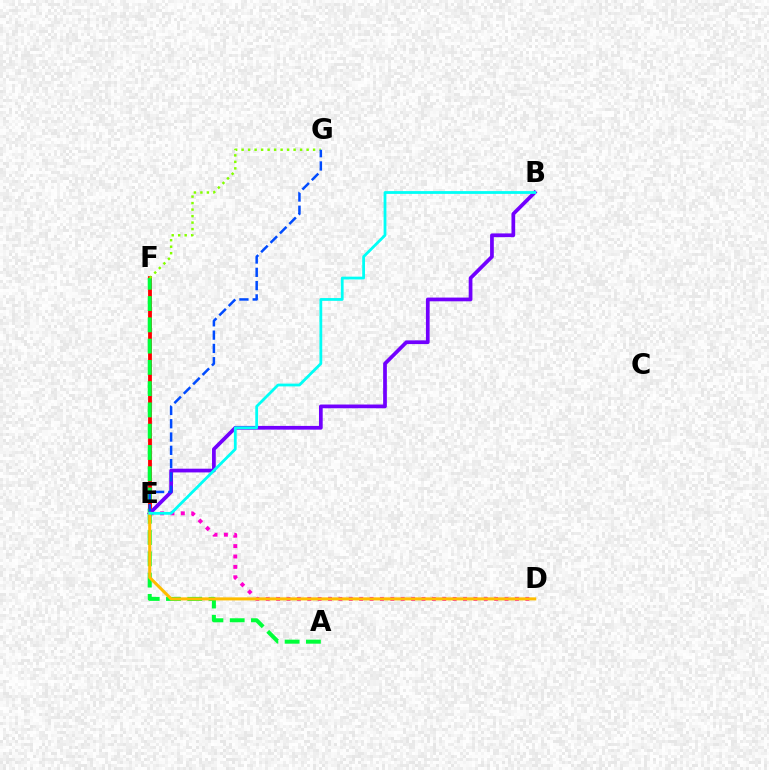{('D', 'E'): [{'color': '#ff00cf', 'line_style': 'dotted', 'thickness': 2.82}, {'color': '#ffbd00', 'line_style': 'solid', 'thickness': 2.2}], ('E', 'F'): [{'color': '#ff0000', 'line_style': 'solid', 'thickness': 2.74}], ('A', 'F'): [{'color': '#00ff39', 'line_style': 'dashed', 'thickness': 2.89}], ('F', 'G'): [{'color': '#84ff00', 'line_style': 'dotted', 'thickness': 1.77}], ('B', 'E'): [{'color': '#7200ff', 'line_style': 'solid', 'thickness': 2.68}, {'color': '#00fff6', 'line_style': 'solid', 'thickness': 2.01}], ('E', 'G'): [{'color': '#004bff', 'line_style': 'dashed', 'thickness': 1.81}]}